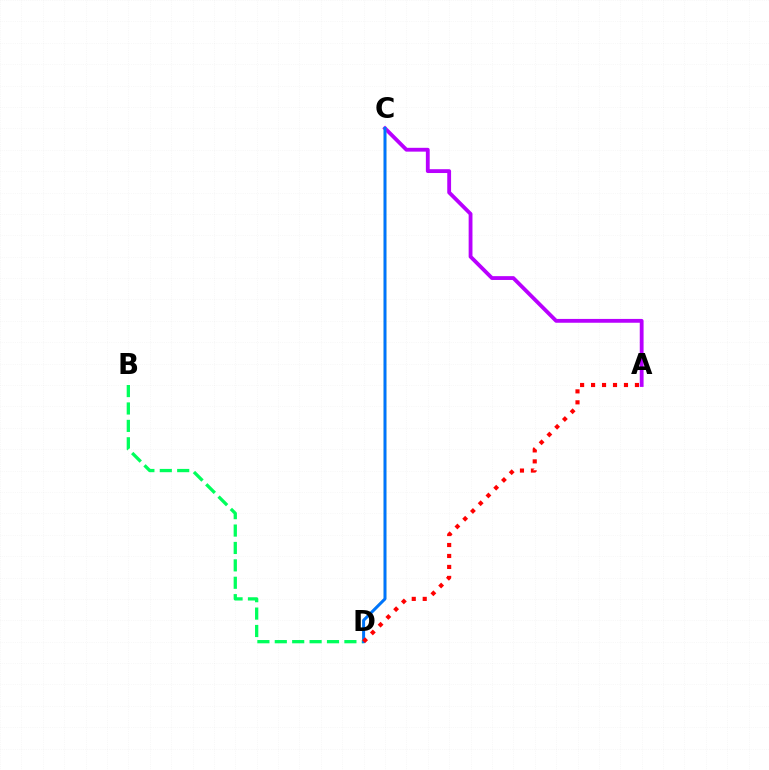{('B', 'D'): [{'color': '#00ff5c', 'line_style': 'dashed', 'thickness': 2.36}], ('A', 'C'): [{'color': '#b900ff', 'line_style': 'solid', 'thickness': 2.75}], ('C', 'D'): [{'color': '#d1ff00', 'line_style': 'solid', 'thickness': 1.64}, {'color': '#0074ff', 'line_style': 'solid', 'thickness': 2.14}], ('A', 'D'): [{'color': '#ff0000', 'line_style': 'dotted', 'thickness': 2.98}]}